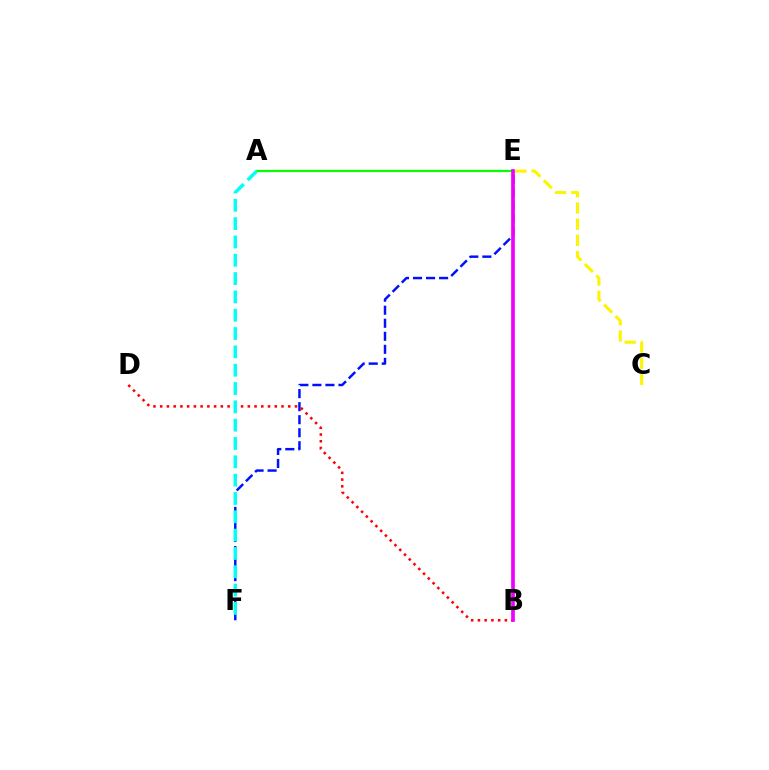{('E', 'F'): [{'color': '#0010ff', 'line_style': 'dashed', 'thickness': 1.77}], ('C', 'E'): [{'color': '#fcf500', 'line_style': 'dashed', 'thickness': 2.2}], ('A', 'E'): [{'color': '#08ff00', 'line_style': 'solid', 'thickness': 1.6}], ('B', 'D'): [{'color': '#ff0000', 'line_style': 'dotted', 'thickness': 1.83}], ('A', 'F'): [{'color': '#00fff6', 'line_style': 'dashed', 'thickness': 2.49}], ('B', 'E'): [{'color': '#ee00ff', 'line_style': 'solid', 'thickness': 2.65}]}